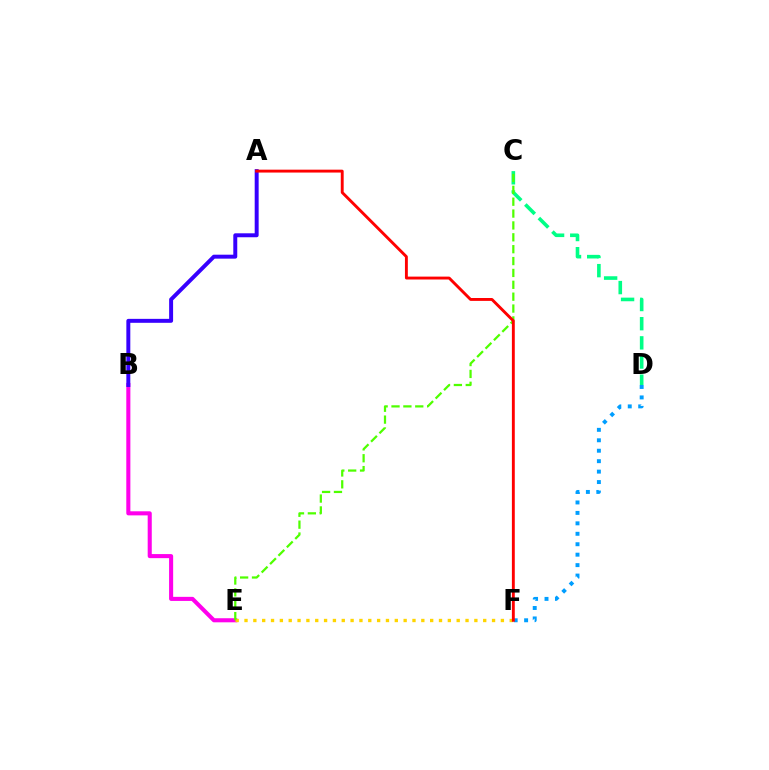{('B', 'E'): [{'color': '#ff00ed', 'line_style': 'solid', 'thickness': 2.93}], ('C', 'D'): [{'color': '#00ff86', 'line_style': 'dashed', 'thickness': 2.6}], ('A', 'B'): [{'color': '#3700ff', 'line_style': 'solid', 'thickness': 2.85}], ('E', 'F'): [{'color': '#ffd500', 'line_style': 'dotted', 'thickness': 2.4}], ('D', 'F'): [{'color': '#009eff', 'line_style': 'dotted', 'thickness': 2.84}], ('C', 'E'): [{'color': '#4fff00', 'line_style': 'dashed', 'thickness': 1.61}], ('A', 'F'): [{'color': '#ff0000', 'line_style': 'solid', 'thickness': 2.08}]}